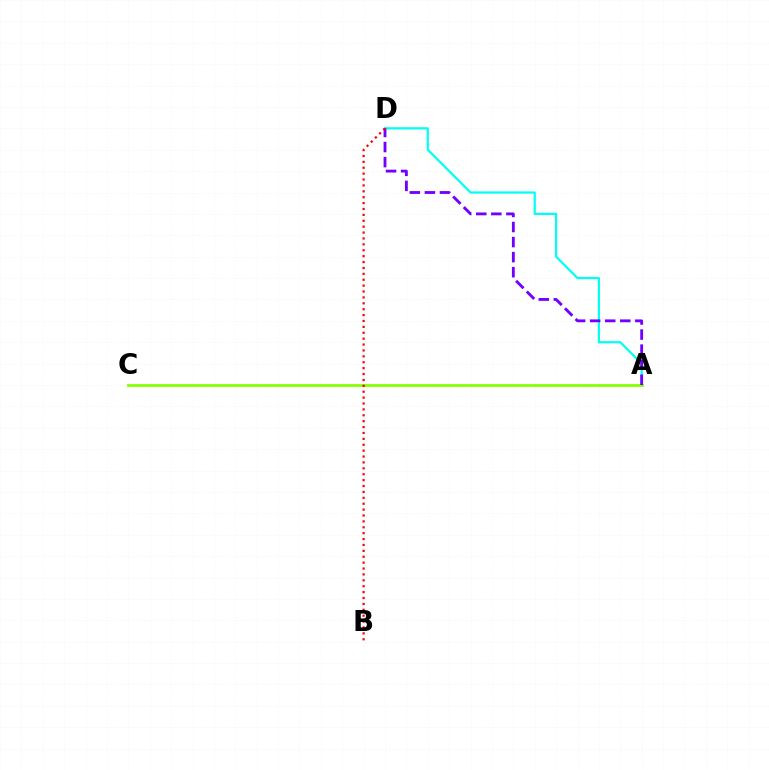{('A', 'D'): [{'color': '#00fff6', 'line_style': 'solid', 'thickness': 1.59}, {'color': '#7200ff', 'line_style': 'dashed', 'thickness': 2.05}], ('A', 'C'): [{'color': '#84ff00', 'line_style': 'solid', 'thickness': 1.99}], ('B', 'D'): [{'color': '#ff0000', 'line_style': 'dotted', 'thickness': 1.6}]}